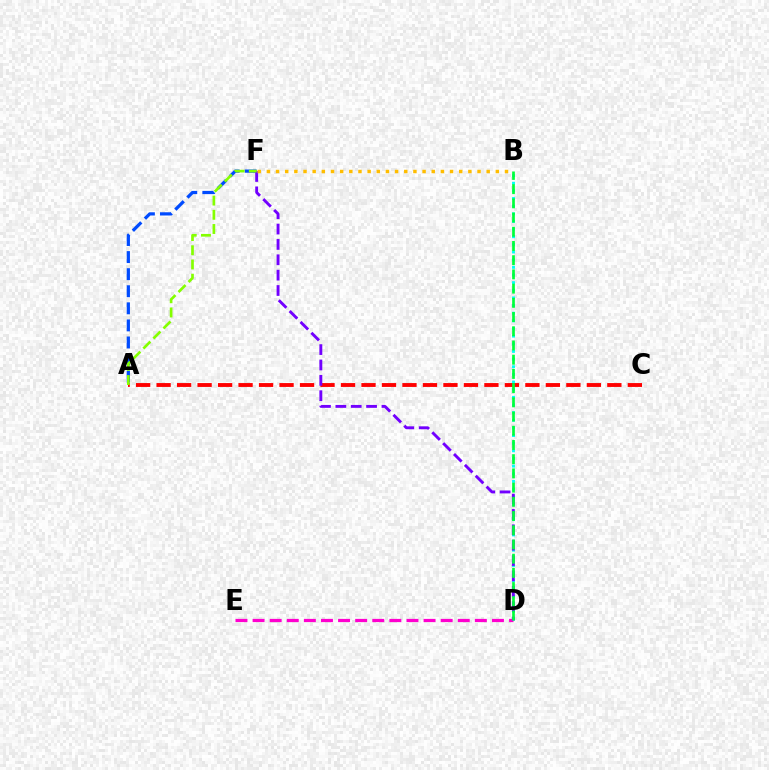{('D', 'E'): [{'color': '#ff00cf', 'line_style': 'dashed', 'thickness': 2.32}], ('B', 'D'): [{'color': '#00fff6', 'line_style': 'dotted', 'thickness': 2.08}, {'color': '#00ff39', 'line_style': 'dashed', 'thickness': 1.93}], ('A', 'F'): [{'color': '#004bff', 'line_style': 'dashed', 'thickness': 2.32}, {'color': '#84ff00', 'line_style': 'dashed', 'thickness': 1.93}], ('A', 'C'): [{'color': '#ff0000', 'line_style': 'dashed', 'thickness': 2.78}], ('D', 'F'): [{'color': '#7200ff', 'line_style': 'dashed', 'thickness': 2.09}], ('B', 'F'): [{'color': '#ffbd00', 'line_style': 'dotted', 'thickness': 2.49}]}